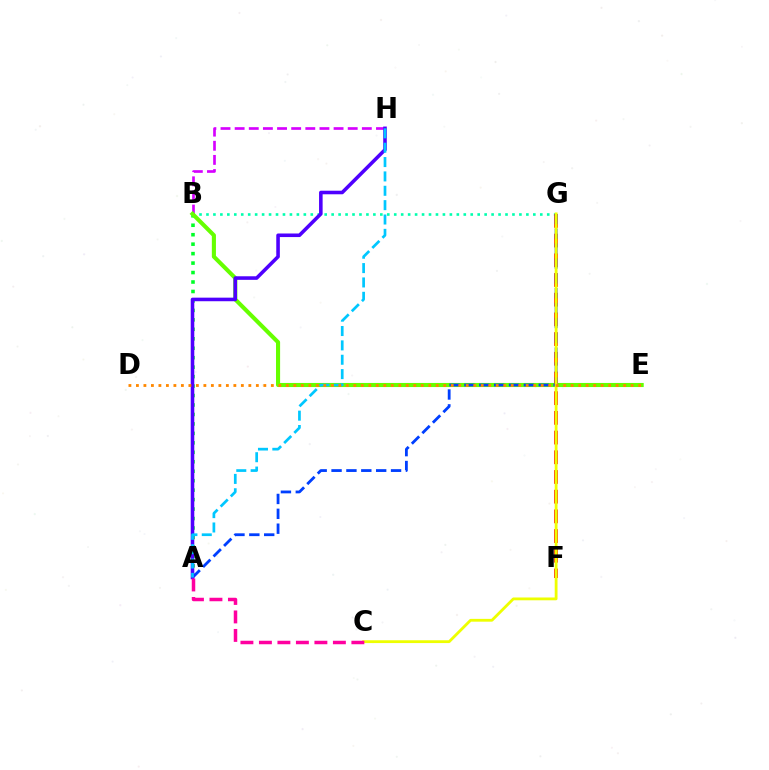{('B', 'G'): [{'color': '#00ffaf', 'line_style': 'dotted', 'thickness': 1.89}], ('A', 'B'): [{'color': '#00ff27', 'line_style': 'dotted', 'thickness': 2.57}], ('B', 'H'): [{'color': '#d600ff', 'line_style': 'dashed', 'thickness': 1.92}], ('B', 'E'): [{'color': '#66ff00', 'line_style': 'solid', 'thickness': 2.95}], ('F', 'G'): [{'color': '#ff0000', 'line_style': 'dashed', 'thickness': 2.68}], ('A', 'G'): [{'color': '#003fff', 'line_style': 'dashed', 'thickness': 2.02}], ('A', 'H'): [{'color': '#4f00ff', 'line_style': 'solid', 'thickness': 2.57}, {'color': '#00c7ff', 'line_style': 'dashed', 'thickness': 1.95}], ('C', 'G'): [{'color': '#eeff00', 'line_style': 'solid', 'thickness': 2.02}], ('D', 'E'): [{'color': '#ff8800', 'line_style': 'dotted', 'thickness': 2.04}], ('A', 'C'): [{'color': '#ff00a0', 'line_style': 'dashed', 'thickness': 2.51}]}